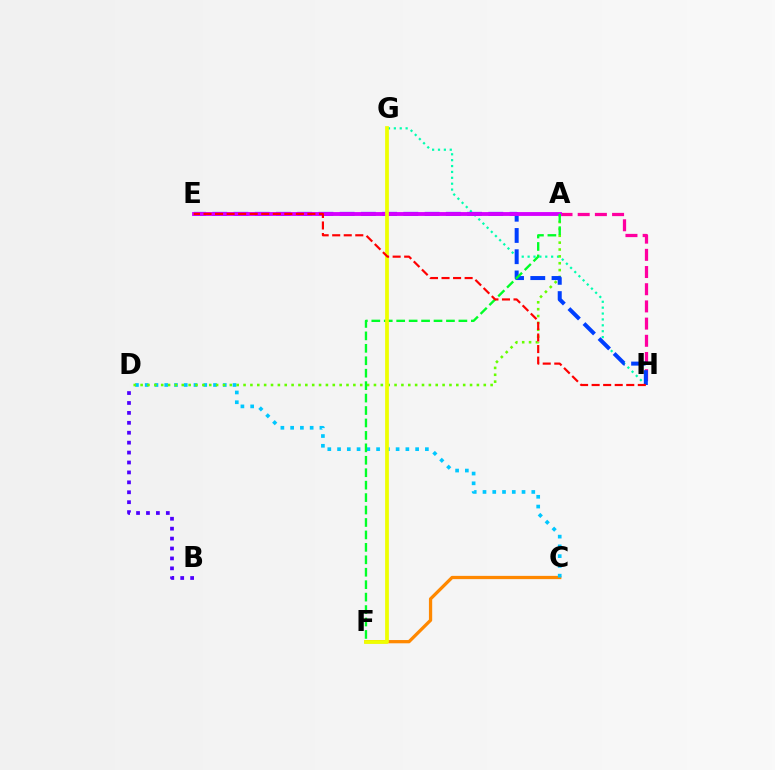{('C', 'F'): [{'color': '#ff8800', 'line_style': 'solid', 'thickness': 2.35}], ('G', 'H'): [{'color': '#00ffaf', 'line_style': 'dotted', 'thickness': 1.6}], ('A', 'H'): [{'color': '#ff00a0', 'line_style': 'dashed', 'thickness': 2.34}], ('C', 'D'): [{'color': '#00c7ff', 'line_style': 'dotted', 'thickness': 2.65}], ('A', 'D'): [{'color': '#66ff00', 'line_style': 'dotted', 'thickness': 1.86}], ('E', 'H'): [{'color': '#003fff', 'line_style': 'dashed', 'thickness': 2.88}, {'color': '#ff0000', 'line_style': 'dashed', 'thickness': 1.57}], ('A', 'E'): [{'color': '#d600ff', 'line_style': 'solid', 'thickness': 2.78}], ('A', 'F'): [{'color': '#00ff27', 'line_style': 'dashed', 'thickness': 1.69}], ('F', 'G'): [{'color': '#eeff00', 'line_style': 'solid', 'thickness': 2.7}], ('B', 'D'): [{'color': '#4f00ff', 'line_style': 'dotted', 'thickness': 2.7}]}